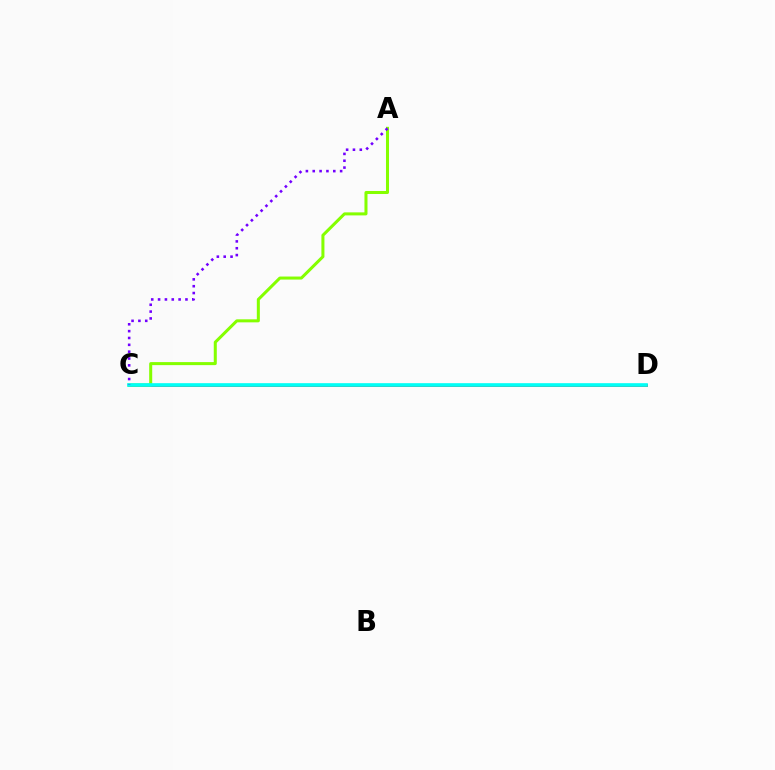{('C', 'D'): [{'color': '#ff0000', 'line_style': 'solid', 'thickness': 1.98}, {'color': '#00fff6', 'line_style': 'solid', 'thickness': 2.63}], ('A', 'C'): [{'color': '#84ff00', 'line_style': 'solid', 'thickness': 2.18}, {'color': '#7200ff', 'line_style': 'dotted', 'thickness': 1.86}]}